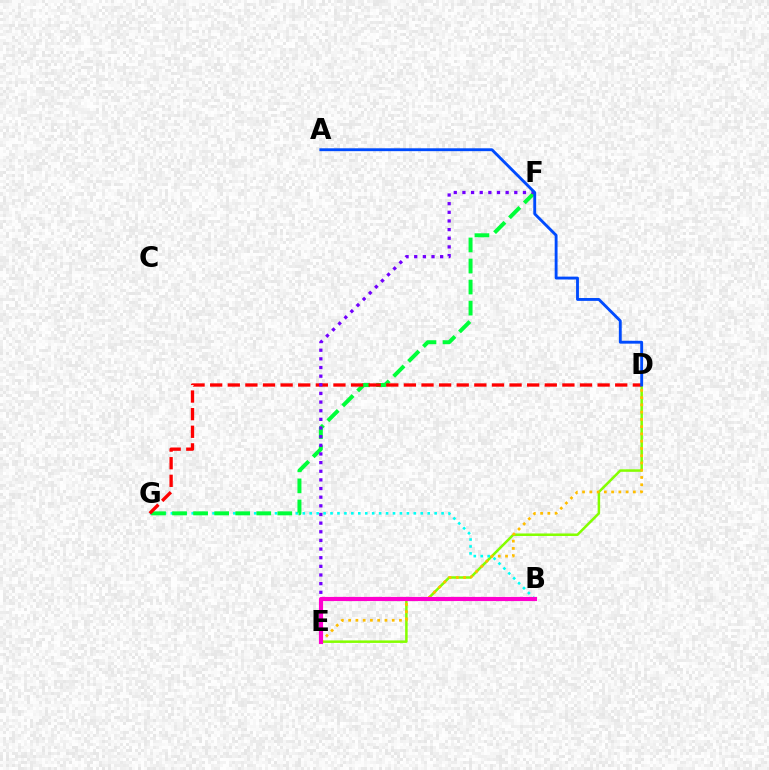{('D', 'E'): [{'color': '#84ff00', 'line_style': 'solid', 'thickness': 1.81}, {'color': '#ffbd00', 'line_style': 'dotted', 'thickness': 1.97}], ('B', 'G'): [{'color': '#00fff6', 'line_style': 'dotted', 'thickness': 1.89}], ('F', 'G'): [{'color': '#00ff39', 'line_style': 'dashed', 'thickness': 2.86}], ('D', 'G'): [{'color': '#ff0000', 'line_style': 'dashed', 'thickness': 2.39}], ('E', 'F'): [{'color': '#7200ff', 'line_style': 'dotted', 'thickness': 2.35}], ('A', 'D'): [{'color': '#004bff', 'line_style': 'solid', 'thickness': 2.06}], ('B', 'E'): [{'color': '#ff00cf', 'line_style': 'solid', 'thickness': 2.99}]}